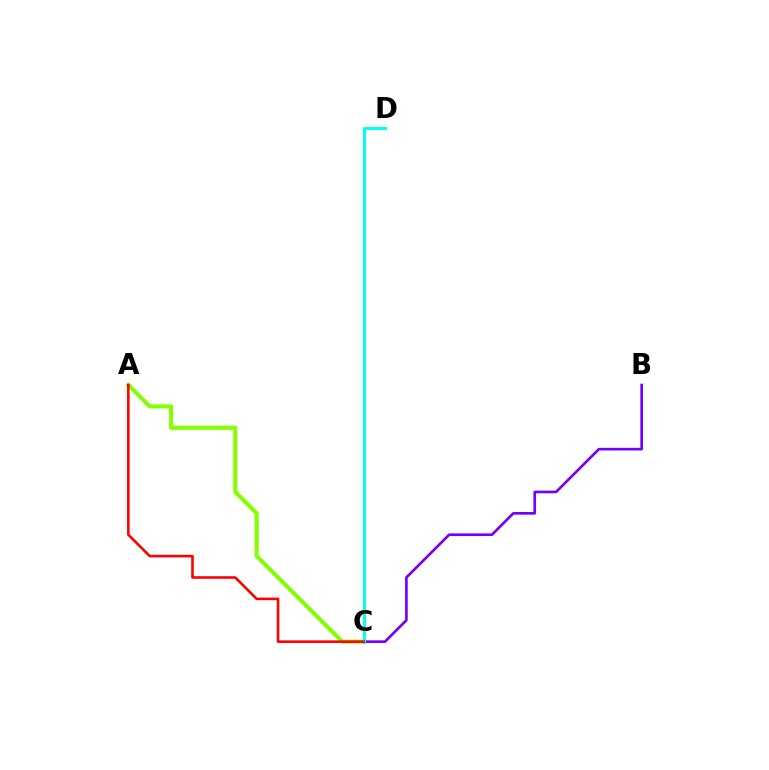{('A', 'C'): [{'color': '#84ff00', 'line_style': 'solid', 'thickness': 2.94}, {'color': '#ff0000', 'line_style': 'solid', 'thickness': 1.87}], ('B', 'C'): [{'color': '#7200ff', 'line_style': 'solid', 'thickness': 1.93}], ('C', 'D'): [{'color': '#00fff6', 'line_style': 'solid', 'thickness': 2.15}]}